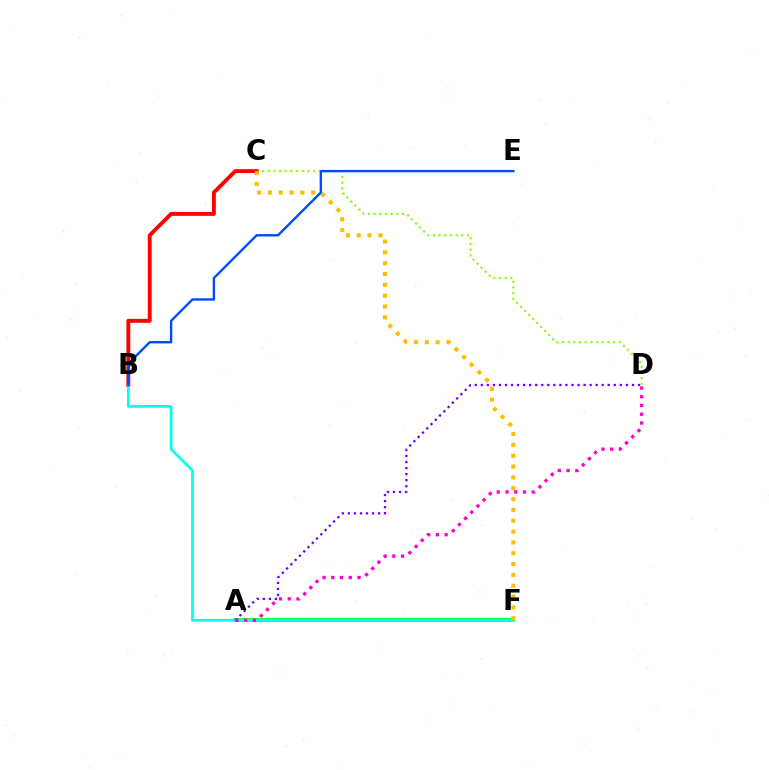{('A', 'F'): [{'color': '#00ff39', 'line_style': 'solid', 'thickness': 2.74}], ('C', 'D'): [{'color': '#84ff00', 'line_style': 'dotted', 'thickness': 1.54}], ('B', 'C'): [{'color': '#ff0000', 'line_style': 'solid', 'thickness': 2.8}], ('B', 'F'): [{'color': '#00fff6', 'line_style': 'solid', 'thickness': 1.96}], ('C', 'F'): [{'color': '#ffbd00', 'line_style': 'dotted', 'thickness': 2.94}], ('B', 'E'): [{'color': '#004bff', 'line_style': 'solid', 'thickness': 1.71}], ('A', 'D'): [{'color': '#7200ff', 'line_style': 'dotted', 'thickness': 1.64}, {'color': '#ff00cf', 'line_style': 'dotted', 'thickness': 2.37}]}